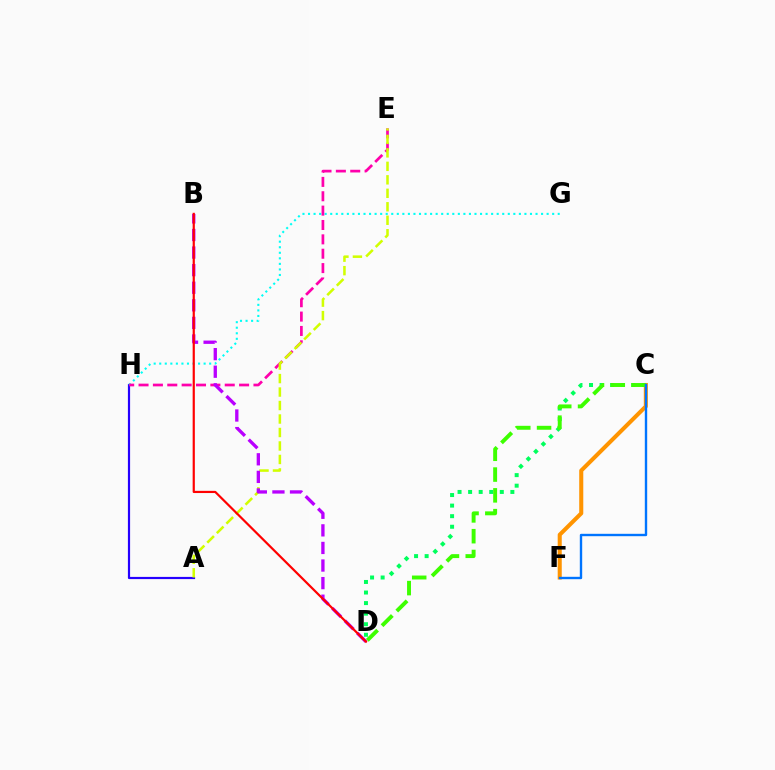{('A', 'H'): [{'color': '#2500ff', 'line_style': 'solid', 'thickness': 1.58}], ('G', 'H'): [{'color': '#00fff6', 'line_style': 'dotted', 'thickness': 1.51}], ('E', 'H'): [{'color': '#ff00ac', 'line_style': 'dashed', 'thickness': 1.95}], ('A', 'E'): [{'color': '#d1ff00', 'line_style': 'dashed', 'thickness': 1.83}], ('C', 'D'): [{'color': '#00ff5c', 'line_style': 'dotted', 'thickness': 2.87}, {'color': '#3dff00', 'line_style': 'dashed', 'thickness': 2.82}], ('B', 'D'): [{'color': '#b900ff', 'line_style': 'dashed', 'thickness': 2.39}, {'color': '#ff0000', 'line_style': 'solid', 'thickness': 1.58}], ('C', 'F'): [{'color': '#ff9400', 'line_style': 'solid', 'thickness': 2.92}, {'color': '#0074ff', 'line_style': 'solid', 'thickness': 1.71}]}